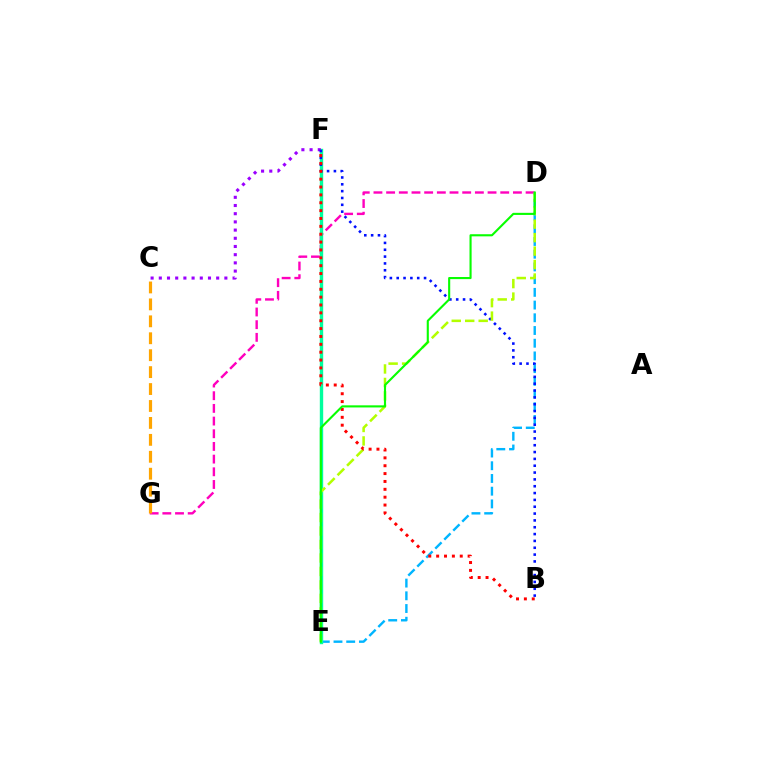{('D', 'G'): [{'color': '#ff00bd', 'line_style': 'dashed', 'thickness': 1.72}], ('C', 'G'): [{'color': '#ffa500', 'line_style': 'dashed', 'thickness': 2.3}], ('D', 'E'): [{'color': '#00b5ff', 'line_style': 'dashed', 'thickness': 1.73}, {'color': '#b3ff00', 'line_style': 'dashed', 'thickness': 1.83}, {'color': '#08ff00', 'line_style': 'solid', 'thickness': 1.52}], ('E', 'F'): [{'color': '#00ff9d', 'line_style': 'solid', 'thickness': 2.43}], ('C', 'F'): [{'color': '#9b00ff', 'line_style': 'dotted', 'thickness': 2.23}], ('B', 'F'): [{'color': '#0010ff', 'line_style': 'dotted', 'thickness': 1.86}, {'color': '#ff0000', 'line_style': 'dotted', 'thickness': 2.14}]}